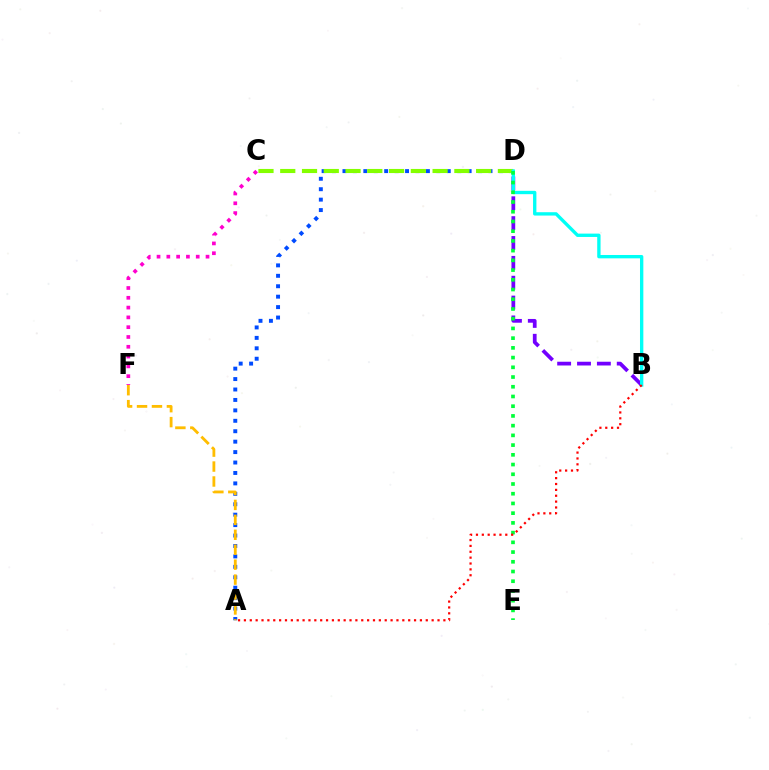{('B', 'D'): [{'color': '#7200ff', 'line_style': 'dashed', 'thickness': 2.7}, {'color': '#00fff6', 'line_style': 'solid', 'thickness': 2.41}], ('C', 'F'): [{'color': '#ff00cf', 'line_style': 'dotted', 'thickness': 2.66}], ('A', 'D'): [{'color': '#004bff', 'line_style': 'dotted', 'thickness': 2.83}], ('A', 'F'): [{'color': '#ffbd00', 'line_style': 'dashed', 'thickness': 2.03}], ('C', 'D'): [{'color': '#84ff00', 'line_style': 'dashed', 'thickness': 2.96}], ('D', 'E'): [{'color': '#00ff39', 'line_style': 'dotted', 'thickness': 2.64}], ('A', 'B'): [{'color': '#ff0000', 'line_style': 'dotted', 'thickness': 1.59}]}